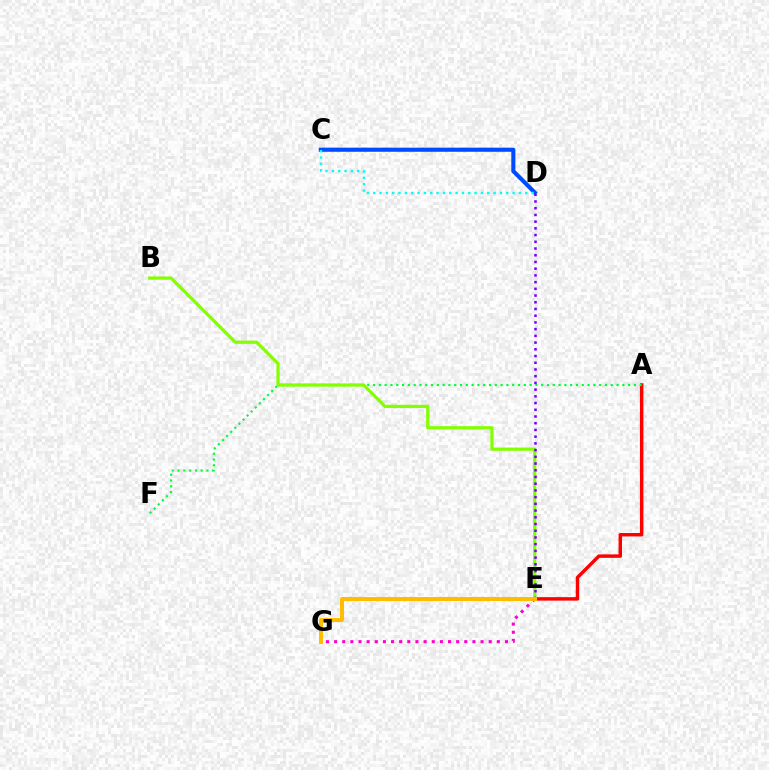{('A', 'E'): [{'color': '#ff0000', 'line_style': 'solid', 'thickness': 2.48}], ('A', 'F'): [{'color': '#00ff39', 'line_style': 'dotted', 'thickness': 1.58}], ('E', 'G'): [{'color': '#ff00cf', 'line_style': 'dotted', 'thickness': 2.21}, {'color': '#ffbd00', 'line_style': 'solid', 'thickness': 2.88}], ('B', 'E'): [{'color': '#84ff00', 'line_style': 'solid', 'thickness': 2.33}], ('C', 'D'): [{'color': '#004bff', 'line_style': 'solid', 'thickness': 2.96}, {'color': '#00fff6', 'line_style': 'dotted', 'thickness': 1.72}], ('D', 'E'): [{'color': '#7200ff', 'line_style': 'dotted', 'thickness': 1.83}]}